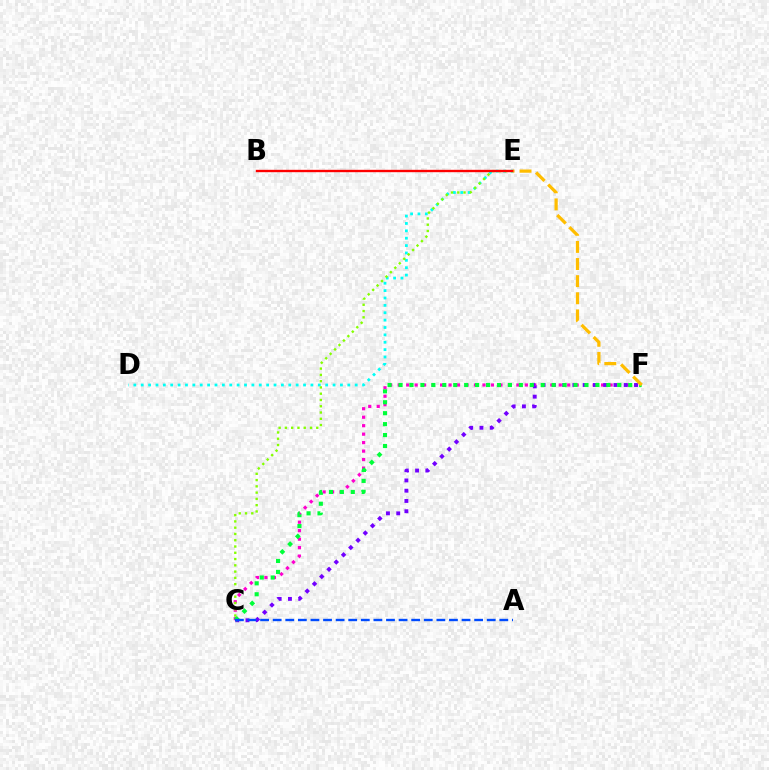{('D', 'E'): [{'color': '#00fff6', 'line_style': 'dotted', 'thickness': 2.0}], ('C', 'F'): [{'color': '#ff00cf', 'line_style': 'dotted', 'thickness': 2.3}, {'color': '#7200ff', 'line_style': 'dotted', 'thickness': 2.79}, {'color': '#00ff39', 'line_style': 'dotted', 'thickness': 2.97}], ('C', 'E'): [{'color': '#84ff00', 'line_style': 'dotted', 'thickness': 1.7}], ('B', 'E'): [{'color': '#ff0000', 'line_style': 'solid', 'thickness': 1.7}], ('E', 'F'): [{'color': '#ffbd00', 'line_style': 'dashed', 'thickness': 2.33}], ('A', 'C'): [{'color': '#004bff', 'line_style': 'dashed', 'thickness': 1.71}]}